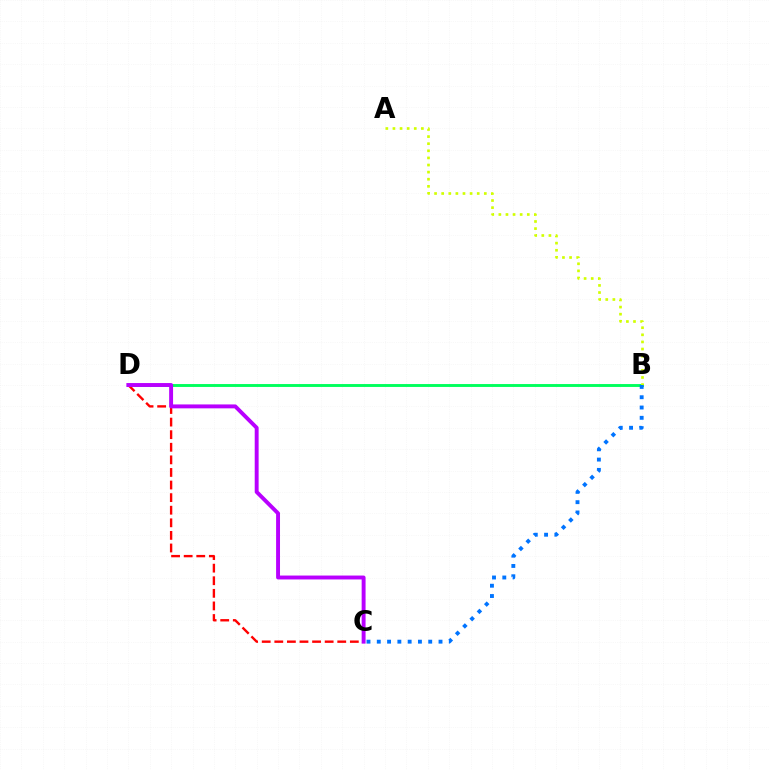{('B', 'D'): [{'color': '#00ff5c', 'line_style': 'solid', 'thickness': 2.09}], ('A', 'B'): [{'color': '#d1ff00', 'line_style': 'dotted', 'thickness': 1.93}], ('C', 'D'): [{'color': '#ff0000', 'line_style': 'dashed', 'thickness': 1.71}, {'color': '#b900ff', 'line_style': 'solid', 'thickness': 2.82}], ('B', 'C'): [{'color': '#0074ff', 'line_style': 'dotted', 'thickness': 2.8}]}